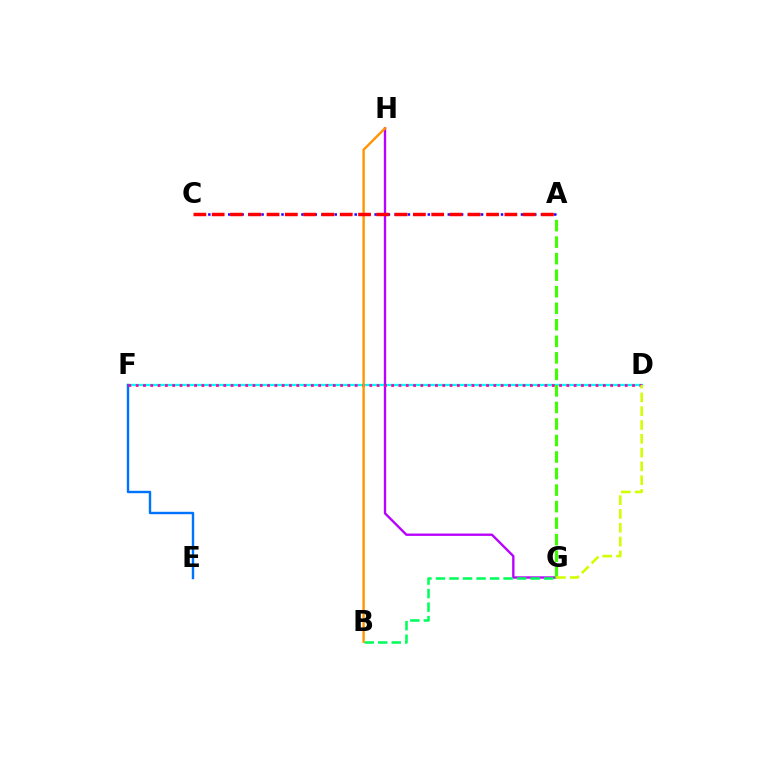{('D', 'F'): [{'color': '#00fff6', 'line_style': 'solid', 'thickness': 1.65}, {'color': '#ff00ac', 'line_style': 'dotted', 'thickness': 1.98}], ('G', 'H'): [{'color': '#b900ff', 'line_style': 'solid', 'thickness': 1.69}], ('E', 'F'): [{'color': '#0074ff', 'line_style': 'solid', 'thickness': 1.74}], ('A', 'G'): [{'color': '#3dff00', 'line_style': 'dashed', 'thickness': 2.25}], ('B', 'G'): [{'color': '#00ff5c', 'line_style': 'dashed', 'thickness': 1.84}], ('B', 'H'): [{'color': '#ff9400', 'line_style': 'solid', 'thickness': 1.71}], ('A', 'C'): [{'color': '#2500ff', 'line_style': 'dotted', 'thickness': 1.81}, {'color': '#ff0000', 'line_style': 'dashed', 'thickness': 2.49}], ('D', 'G'): [{'color': '#d1ff00', 'line_style': 'dashed', 'thickness': 1.87}]}